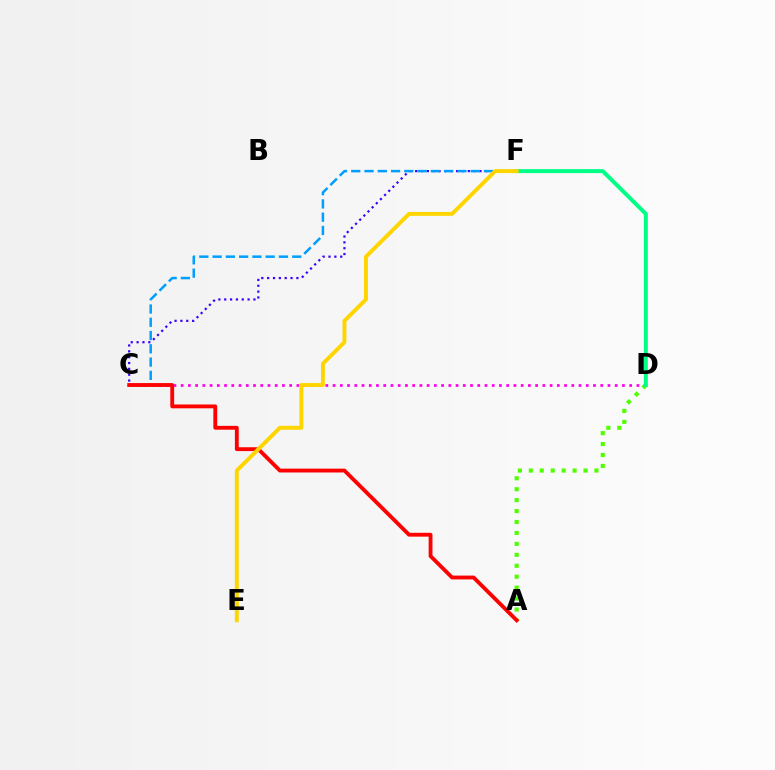{('C', 'F'): [{'color': '#3700ff', 'line_style': 'dotted', 'thickness': 1.59}, {'color': '#009eff', 'line_style': 'dashed', 'thickness': 1.8}], ('A', 'D'): [{'color': '#4fff00', 'line_style': 'dotted', 'thickness': 2.97}], ('C', 'D'): [{'color': '#ff00ed', 'line_style': 'dotted', 'thickness': 1.97}], ('D', 'F'): [{'color': '#00ff86', 'line_style': 'solid', 'thickness': 2.86}], ('A', 'C'): [{'color': '#ff0000', 'line_style': 'solid', 'thickness': 2.76}], ('E', 'F'): [{'color': '#ffd500', 'line_style': 'solid', 'thickness': 2.82}]}